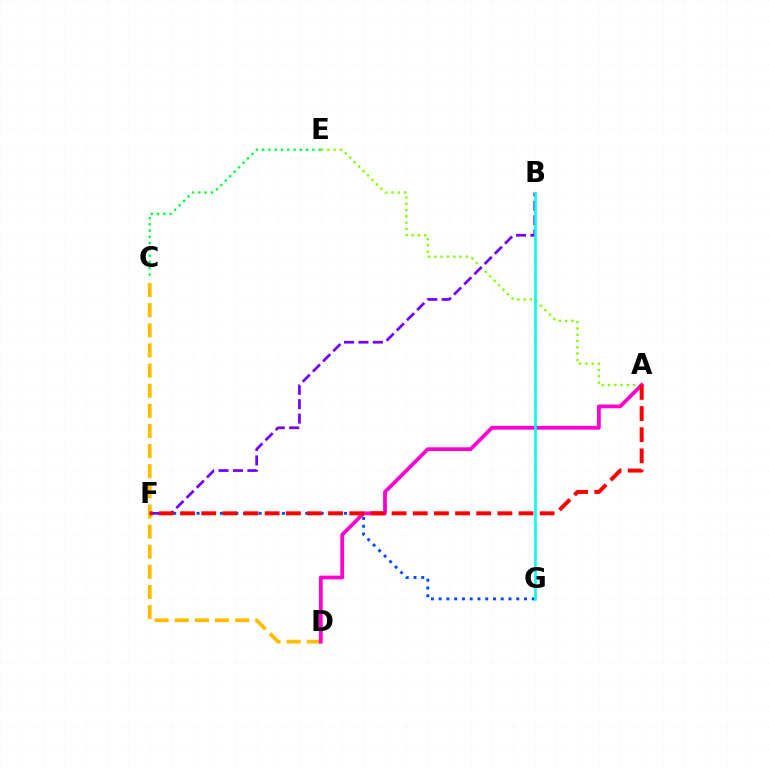{('F', 'G'): [{'color': '#004bff', 'line_style': 'dotted', 'thickness': 2.11}], ('A', 'E'): [{'color': '#84ff00', 'line_style': 'dotted', 'thickness': 1.71}], ('C', 'D'): [{'color': '#ffbd00', 'line_style': 'dashed', 'thickness': 2.73}], ('A', 'D'): [{'color': '#ff00cf', 'line_style': 'solid', 'thickness': 2.72}], ('B', 'F'): [{'color': '#7200ff', 'line_style': 'dashed', 'thickness': 1.96}], ('A', 'F'): [{'color': '#ff0000', 'line_style': 'dashed', 'thickness': 2.87}], ('B', 'G'): [{'color': '#00fff6', 'line_style': 'solid', 'thickness': 1.87}], ('C', 'E'): [{'color': '#00ff39', 'line_style': 'dotted', 'thickness': 1.7}]}